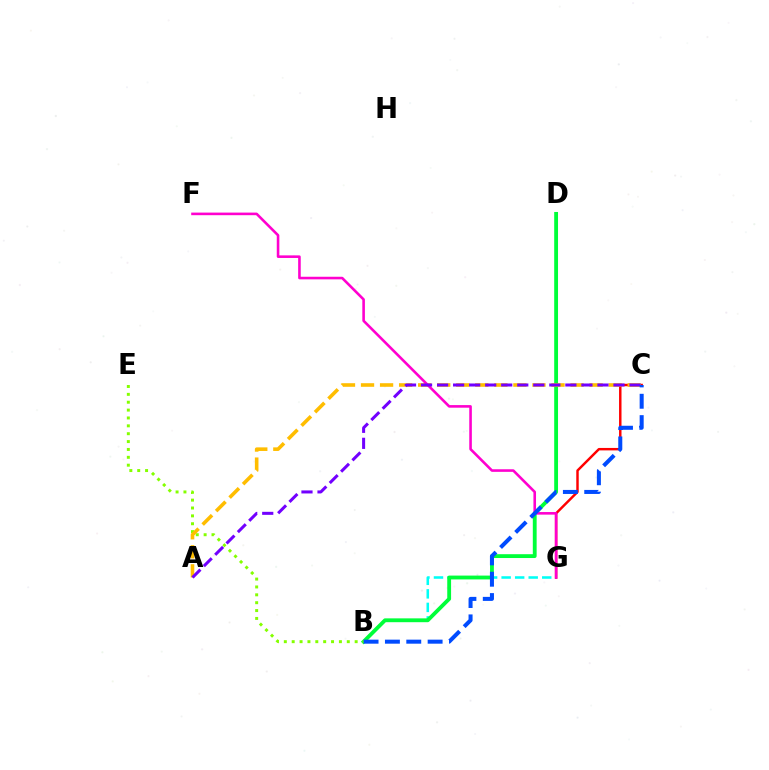{('B', 'G'): [{'color': '#00fff6', 'line_style': 'dashed', 'thickness': 1.84}], ('B', 'D'): [{'color': '#00ff39', 'line_style': 'solid', 'thickness': 2.76}], ('C', 'G'): [{'color': '#ff0000', 'line_style': 'solid', 'thickness': 1.77}], ('B', 'E'): [{'color': '#84ff00', 'line_style': 'dotted', 'thickness': 2.14}], ('A', 'C'): [{'color': '#ffbd00', 'line_style': 'dashed', 'thickness': 2.59}, {'color': '#7200ff', 'line_style': 'dashed', 'thickness': 2.18}], ('F', 'G'): [{'color': '#ff00cf', 'line_style': 'solid', 'thickness': 1.87}], ('B', 'C'): [{'color': '#004bff', 'line_style': 'dashed', 'thickness': 2.9}]}